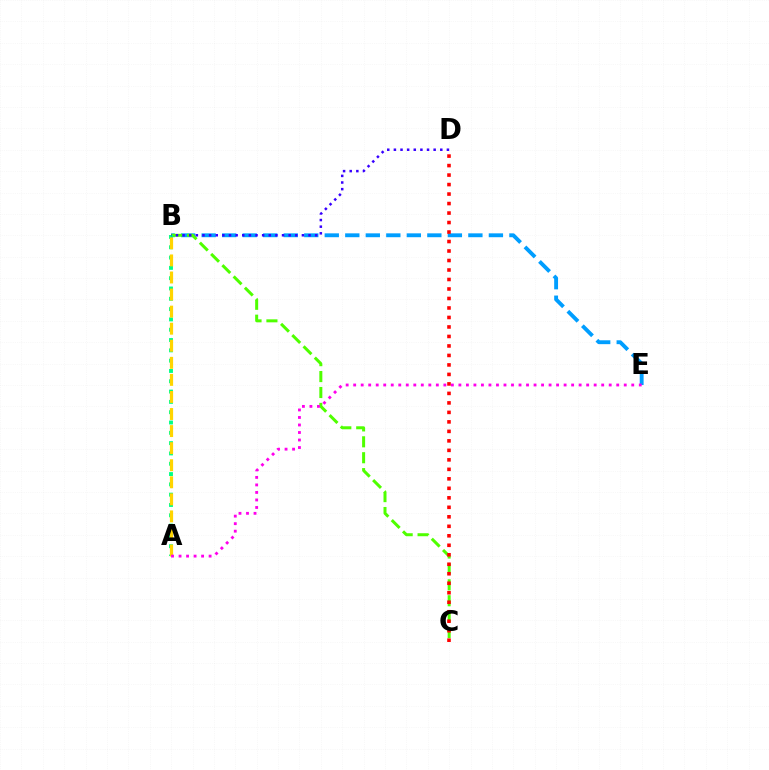{('B', 'E'): [{'color': '#009eff', 'line_style': 'dashed', 'thickness': 2.79}], ('B', 'C'): [{'color': '#4fff00', 'line_style': 'dashed', 'thickness': 2.16}], ('A', 'B'): [{'color': '#00ff86', 'line_style': 'dotted', 'thickness': 2.8}, {'color': '#ffd500', 'line_style': 'dashed', 'thickness': 2.32}], ('B', 'D'): [{'color': '#3700ff', 'line_style': 'dotted', 'thickness': 1.8}], ('C', 'D'): [{'color': '#ff0000', 'line_style': 'dotted', 'thickness': 2.58}], ('A', 'E'): [{'color': '#ff00ed', 'line_style': 'dotted', 'thickness': 2.04}]}